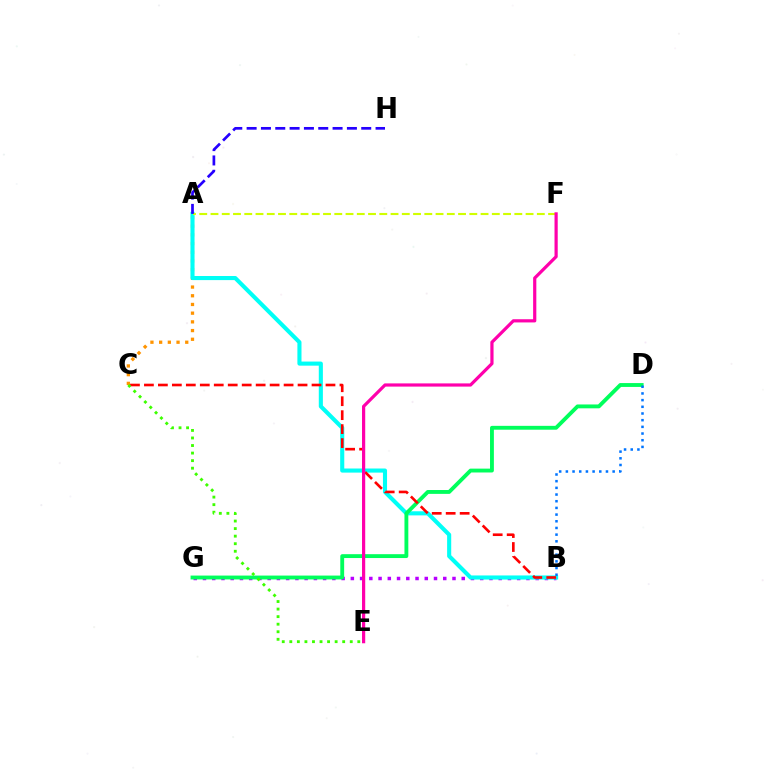{('A', 'C'): [{'color': '#ff9400', 'line_style': 'dotted', 'thickness': 2.36}], ('B', 'G'): [{'color': '#b900ff', 'line_style': 'dotted', 'thickness': 2.51}], ('A', 'B'): [{'color': '#00fff6', 'line_style': 'solid', 'thickness': 2.95}], ('D', 'G'): [{'color': '#00ff5c', 'line_style': 'solid', 'thickness': 2.78}], ('B', 'C'): [{'color': '#ff0000', 'line_style': 'dashed', 'thickness': 1.9}], ('A', 'F'): [{'color': '#d1ff00', 'line_style': 'dashed', 'thickness': 1.53}], ('A', 'H'): [{'color': '#2500ff', 'line_style': 'dashed', 'thickness': 1.95}], ('E', 'F'): [{'color': '#ff00ac', 'line_style': 'solid', 'thickness': 2.31}], ('B', 'D'): [{'color': '#0074ff', 'line_style': 'dotted', 'thickness': 1.82}], ('C', 'E'): [{'color': '#3dff00', 'line_style': 'dotted', 'thickness': 2.05}]}